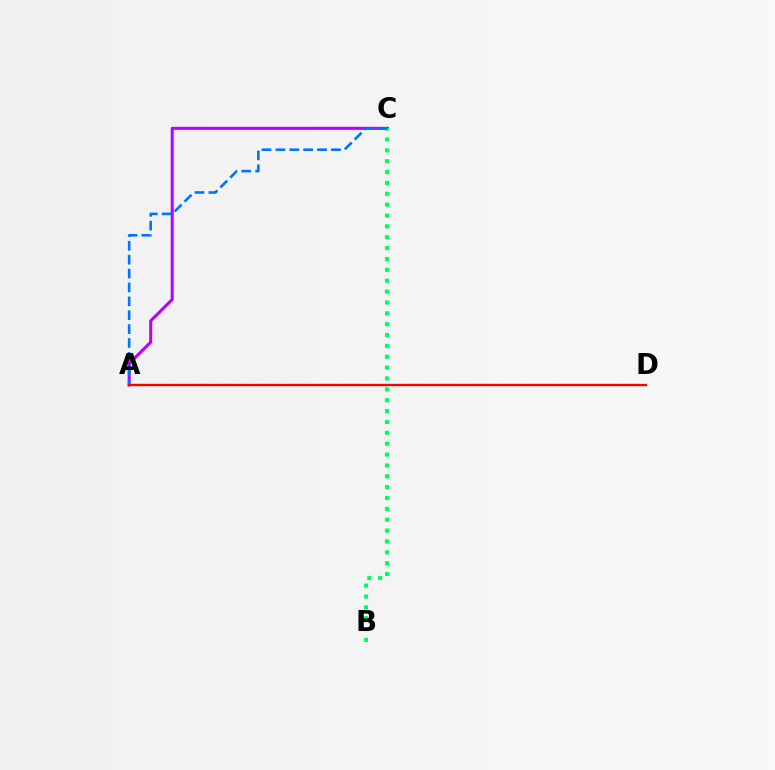{('A', 'C'): [{'color': '#b900ff', 'line_style': 'solid', 'thickness': 2.19}, {'color': '#0074ff', 'line_style': 'dashed', 'thickness': 1.89}], ('B', 'C'): [{'color': '#00ff5c', 'line_style': 'dotted', 'thickness': 2.95}], ('A', 'D'): [{'color': '#d1ff00', 'line_style': 'dotted', 'thickness': 1.73}, {'color': '#ff0000', 'line_style': 'solid', 'thickness': 1.69}]}